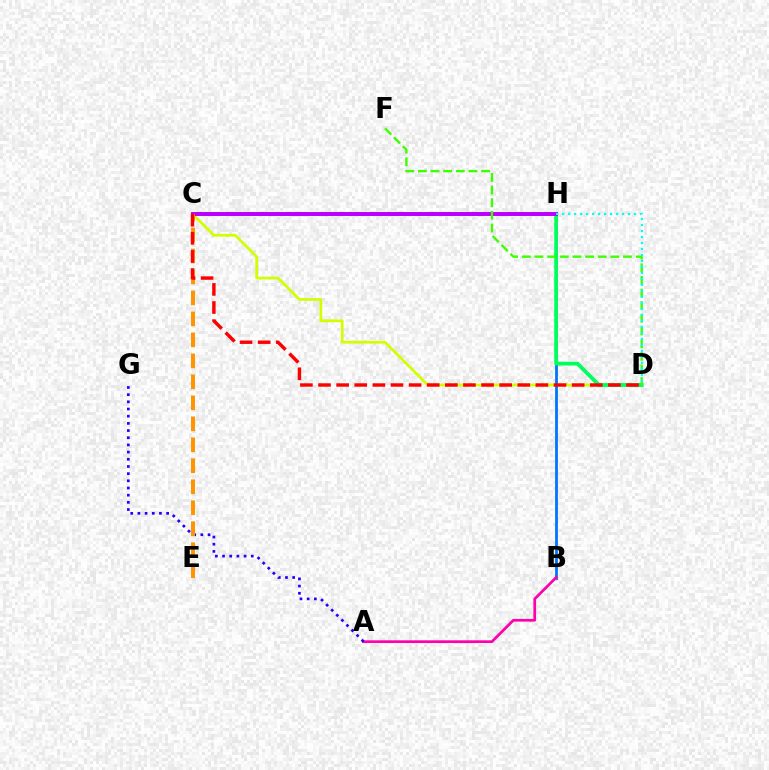{('C', 'D'): [{'color': '#d1ff00', 'line_style': 'solid', 'thickness': 1.97}, {'color': '#ff0000', 'line_style': 'dashed', 'thickness': 2.46}], ('B', 'H'): [{'color': '#0074ff', 'line_style': 'solid', 'thickness': 1.99}], ('A', 'B'): [{'color': '#ff00ac', 'line_style': 'solid', 'thickness': 1.95}], ('D', 'H'): [{'color': '#00ff5c', 'line_style': 'solid', 'thickness': 2.73}, {'color': '#00fff6', 'line_style': 'dotted', 'thickness': 1.63}], ('A', 'G'): [{'color': '#2500ff', 'line_style': 'dotted', 'thickness': 1.95}], ('C', 'H'): [{'color': '#b900ff', 'line_style': 'solid', 'thickness': 2.85}], ('D', 'F'): [{'color': '#3dff00', 'line_style': 'dashed', 'thickness': 1.72}], ('C', 'E'): [{'color': '#ff9400', 'line_style': 'dashed', 'thickness': 2.85}]}